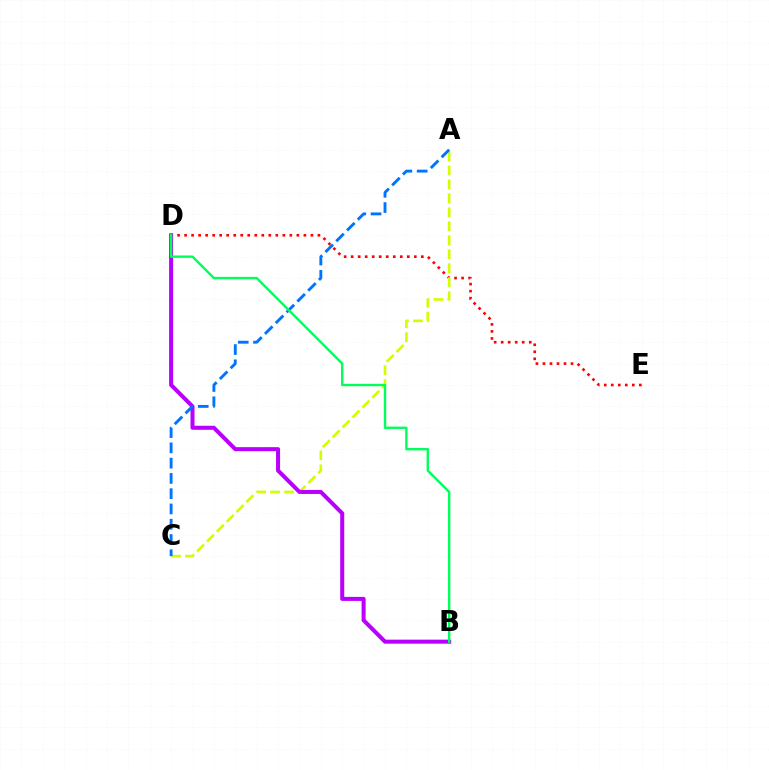{('D', 'E'): [{'color': '#ff0000', 'line_style': 'dotted', 'thickness': 1.91}], ('A', 'C'): [{'color': '#d1ff00', 'line_style': 'dashed', 'thickness': 1.9}, {'color': '#0074ff', 'line_style': 'dashed', 'thickness': 2.07}], ('B', 'D'): [{'color': '#b900ff', 'line_style': 'solid', 'thickness': 2.9}, {'color': '#00ff5c', 'line_style': 'solid', 'thickness': 1.72}]}